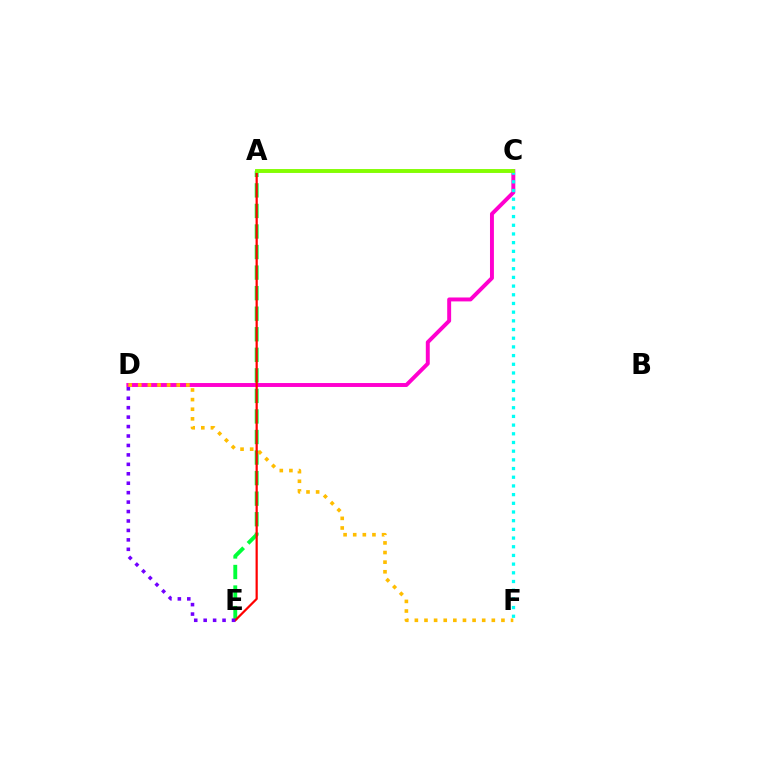{('C', 'D'): [{'color': '#ff00cf', 'line_style': 'solid', 'thickness': 2.83}], ('C', 'F'): [{'color': '#00fff6', 'line_style': 'dotted', 'thickness': 2.36}], ('A', 'E'): [{'color': '#00ff39', 'line_style': 'dashed', 'thickness': 2.79}, {'color': '#ff0000', 'line_style': 'solid', 'thickness': 1.6}], ('A', 'C'): [{'color': '#004bff', 'line_style': 'solid', 'thickness': 1.76}, {'color': '#84ff00', 'line_style': 'solid', 'thickness': 2.79}], ('D', 'F'): [{'color': '#ffbd00', 'line_style': 'dotted', 'thickness': 2.61}], ('D', 'E'): [{'color': '#7200ff', 'line_style': 'dotted', 'thickness': 2.57}]}